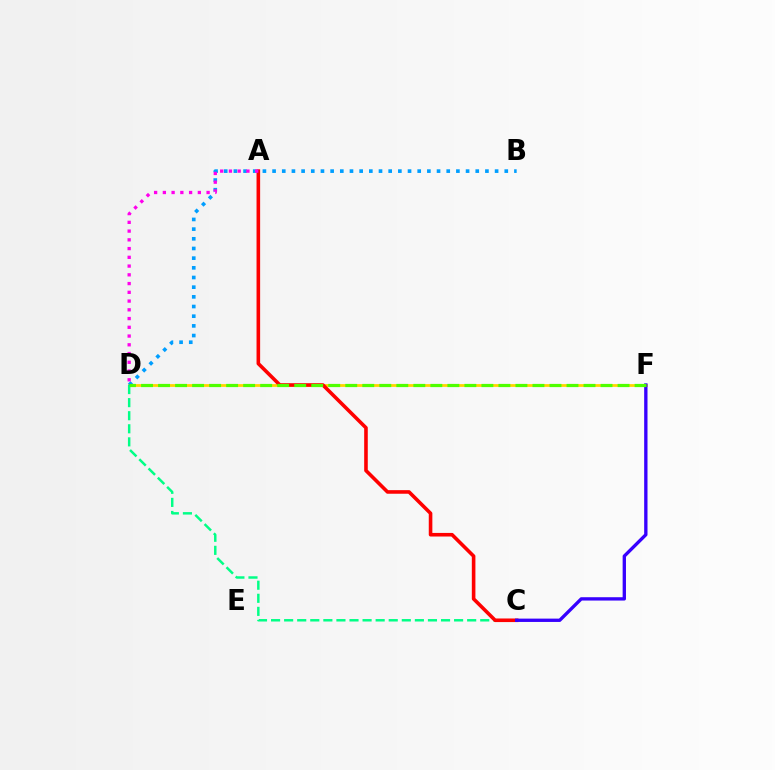{('D', 'F'): [{'color': '#ffd500', 'line_style': 'solid', 'thickness': 2.0}, {'color': '#4fff00', 'line_style': 'dashed', 'thickness': 2.31}], ('C', 'D'): [{'color': '#00ff86', 'line_style': 'dashed', 'thickness': 1.78}], ('B', 'D'): [{'color': '#009eff', 'line_style': 'dotted', 'thickness': 2.63}], ('A', 'C'): [{'color': '#ff0000', 'line_style': 'solid', 'thickness': 2.59}], ('A', 'D'): [{'color': '#ff00ed', 'line_style': 'dotted', 'thickness': 2.38}], ('C', 'F'): [{'color': '#3700ff', 'line_style': 'solid', 'thickness': 2.4}]}